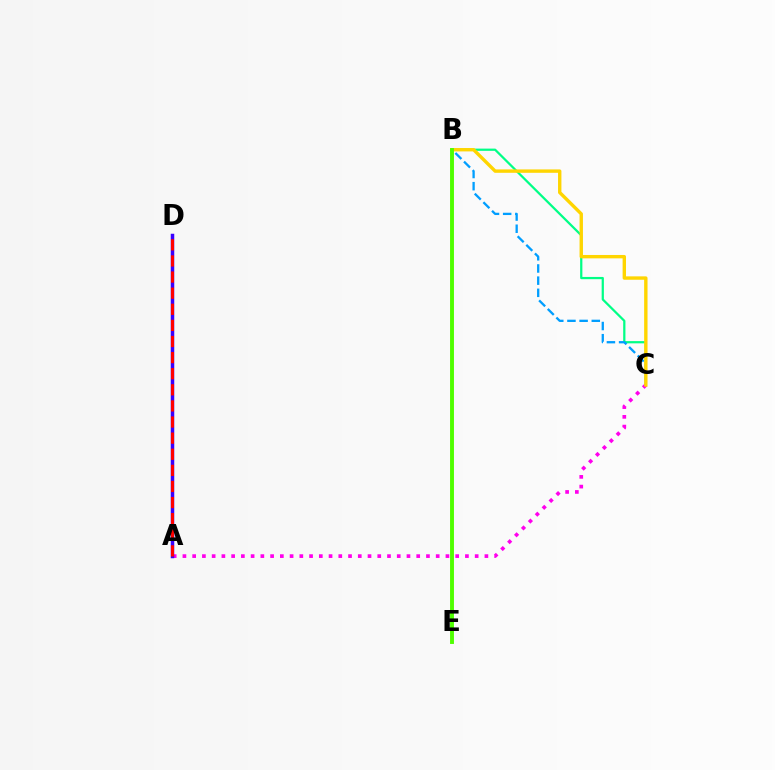{('B', 'C'): [{'color': '#00ff86', 'line_style': 'solid', 'thickness': 1.61}, {'color': '#009eff', 'line_style': 'dashed', 'thickness': 1.65}, {'color': '#ffd500', 'line_style': 'solid', 'thickness': 2.44}], ('A', 'C'): [{'color': '#ff00ed', 'line_style': 'dotted', 'thickness': 2.65}], ('A', 'D'): [{'color': '#3700ff', 'line_style': 'solid', 'thickness': 2.51}, {'color': '#ff0000', 'line_style': 'dashed', 'thickness': 2.19}], ('B', 'E'): [{'color': '#4fff00', 'line_style': 'solid', 'thickness': 2.81}]}